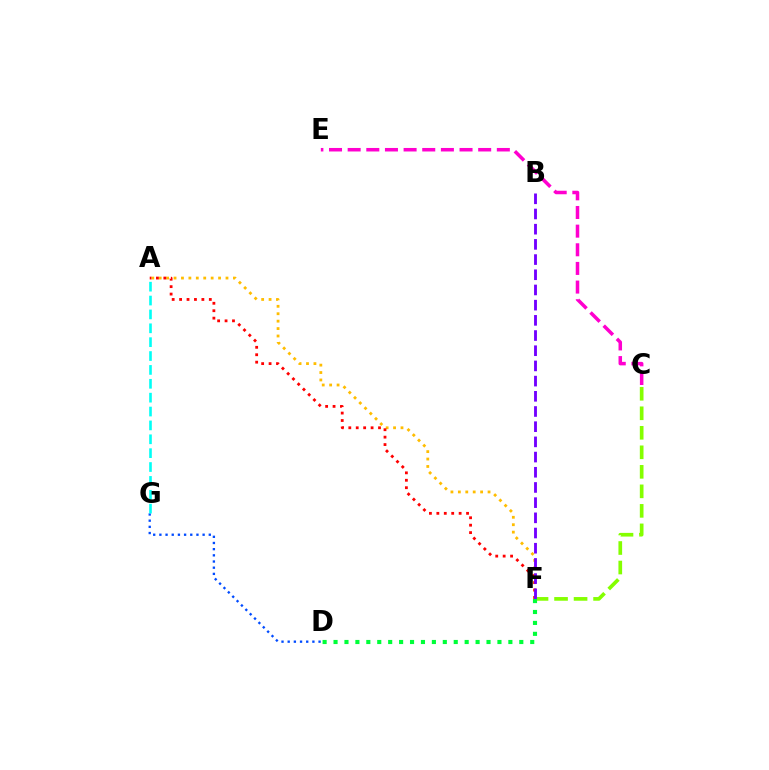{('A', 'F'): [{'color': '#ffbd00', 'line_style': 'dotted', 'thickness': 2.02}, {'color': '#ff0000', 'line_style': 'dotted', 'thickness': 2.02}], ('D', 'G'): [{'color': '#004bff', 'line_style': 'dotted', 'thickness': 1.68}], ('C', 'F'): [{'color': '#84ff00', 'line_style': 'dashed', 'thickness': 2.65}], ('A', 'G'): [{'color': '#00fff6', 'line_style': 'dashed', 'thickness': 1.88}], ('B', 'F'): [{'color': '#7200ff', 'line_style': 'dashed', 'thickness': 2.06}], ('D', 'F'): [{'color': '#00ff39', 'line_style': 'dotted', 'thickness': 2.97}], ('C', 'E'): [{'color': '#ff00cf', 'line_style': 'dashed', 'thickness': 2.53}]}